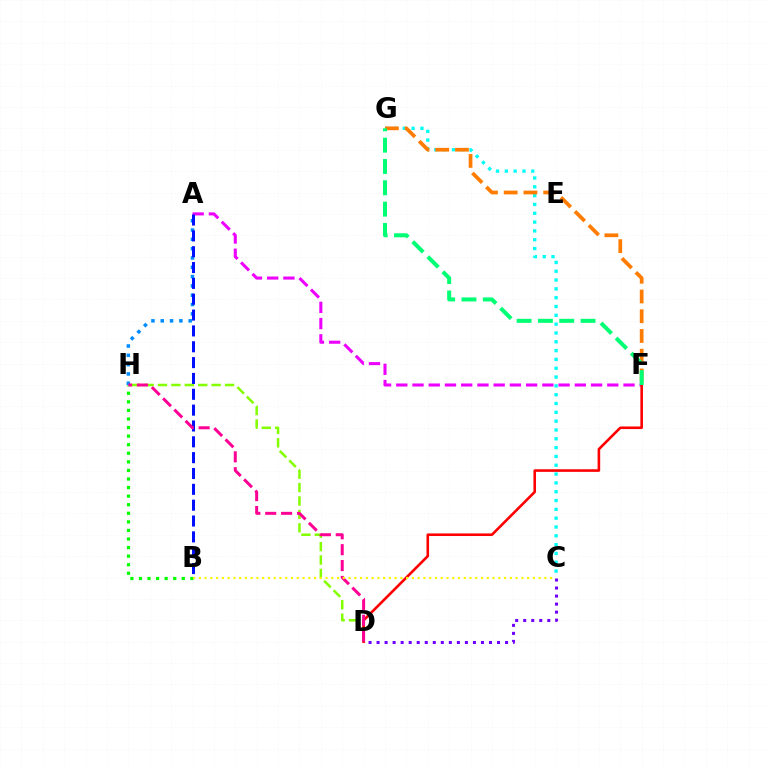{('A', 'F'): [{'color': '#ee00ff', 'line_style': 'dashed', 'thickness': 2.2}], ('A', 'H'): [{'color': '#008cff', 'line_style': 'dotted', 'thickness': 2.53}], ('D', 'H'): [{'color': '#84ff00', 'line_style': 'dashed', 'thickness': 1.82}, {'color': '#ff0094', 'line_style': 'dashed', 'thickness': 2.16}], ('D', 'F'): [{'color': '#ff0000', 'line_style': 'solid', 'thickness': 1.87}], ('C', 'D'): [{'color': '#7200ff', 'line_style': 'dotted', 'thickness': 2.18}], ('B', 'H'): [{'color': '#08ff00', 'line_style': 'dotted', 'thickness': 2.33}], ('C', 'G'): [{'color': '#00fff6', 'line_style': 'dotted', 'thickness': 2.4}], ('A', 'B'): [{'color': '#0010ff', 'line_style': 'dashed', 'thickness': 2.15}], ('F', 'G'): [{'color': '#ff7c00', 'line_style': 'dashed', 'thickness': 2.68}, {'color': '#00ff74', 'line_style': 'dashed', 'thickness': 2.9}], ('B', 'C'): [{'color': '#fcf500', 'line_style': 'dotted', 'thickness': 1.56}]}